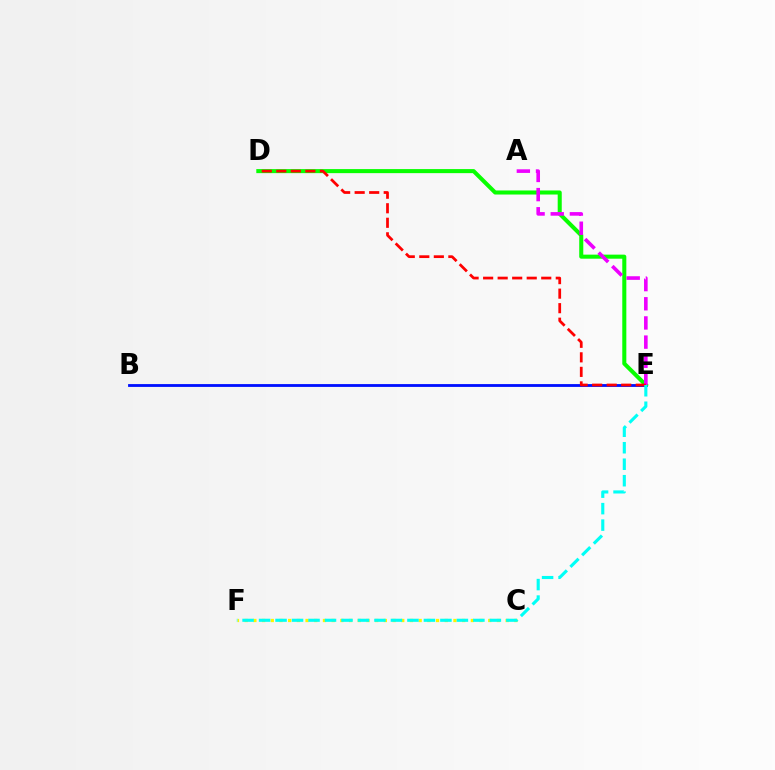{('B', 'E'): [{'color': '#0010ff', 'line_style': 'solid', 'thickness': 2.03}], ('D', 'E'): [{'color': '#08ff00', 'line_style': 'solid', 'thickness': 2.92}, {'color': '#ff0000', 'line_style': 'dashed', 'thickness': 1.97}], ('A', 'E'): [{'color': '#ee00ff', 'line_style': 'dashed', 'thickness': 2.6}], ('C', 'F'): [{'color': '#fcf500', 'line_style': 'dotted', 'thickness': 2.36}], ('E', 'F'): [{'color': '#00fff6', 'line_style': 'dashed', 'thickness': 2.24}]}